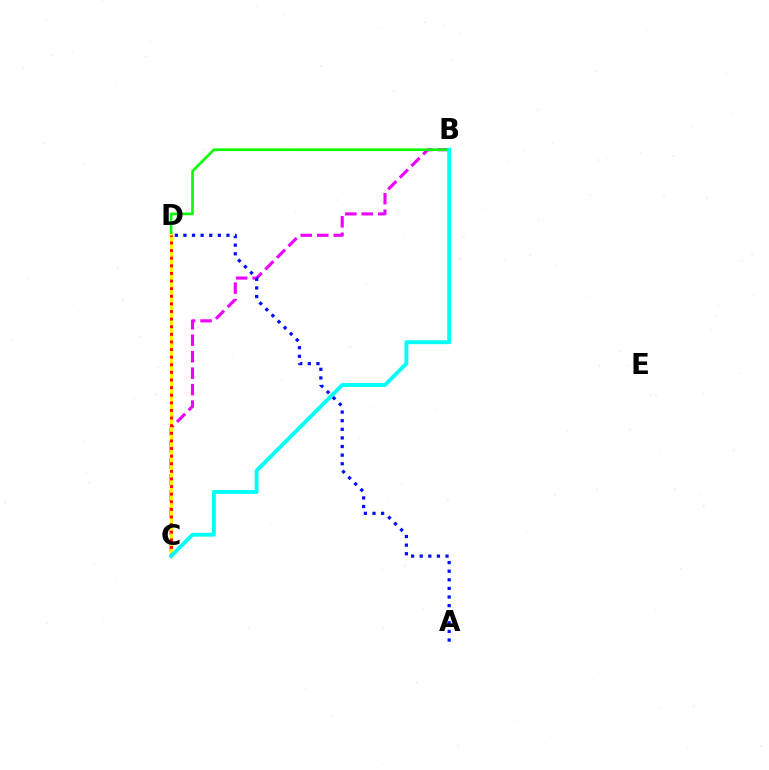{('B', 'C'): [{'color': '#ee00ff', 'line_style': 'dashed', 'thickness': 2.24}, {'color': '#00fff6', 'line_style': 'solid', 'thickness': 2.77}], ('B', 'D'): [{'color': '#08ff00', 'line_style': 'solid', 'thickness': 1.92}], ('C', 'D'): [{'color': '#fcf500', 'line_style': 'solid', 'thickness': 2.19}, {'color': '#ff0000', 'line_style': 'dotted', 'thickness': 2.07}], ('A', 'D'): [{'color': '#0010ff', 'line_style': 'dotted', 'thickness': 2.34}]}